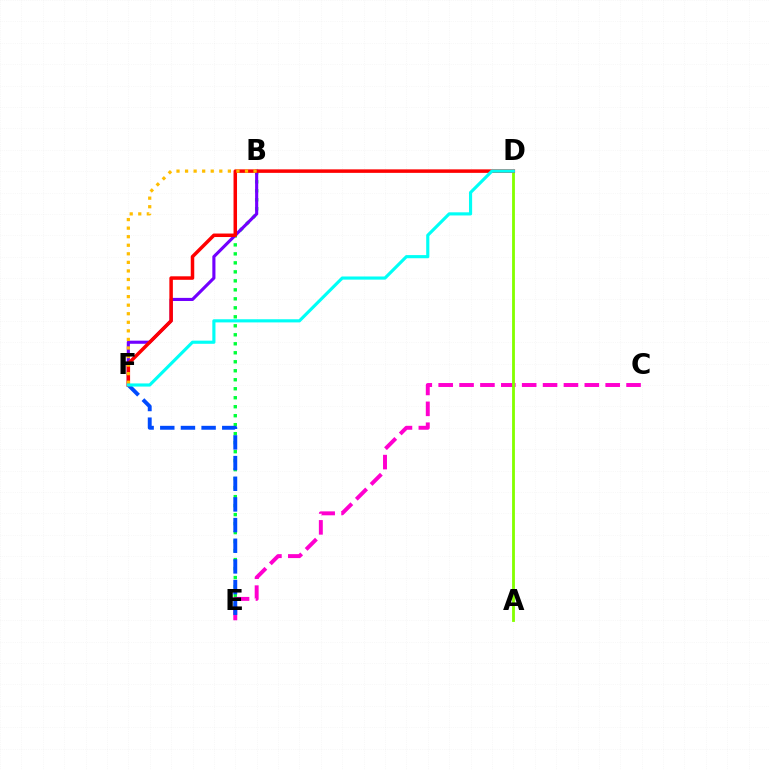{('B', 'E'): [{'color': '#00ff39', 'line_style': 'dotted', 'thickness': 2.44}], ('B', 'F'): [{'color': '#7200ff', 'line_style': 'solid', 'thickness': 2.24}, {'color': '#ffbd00', 'line_style': 'dotted', 'thickness': 2.33}], ('C', 'E'): [{'color': '#ff00cf', 'line_style': 'dashed', 'thickness': 2.84}], ('A', 'D'): [{'color': '#84ff00', 'line_style': 'solid', 'thickness': 2.04}], ('E', 'F'): [{'color': '#004bff', 'line_style': 'dashed', 'thickness': 2.81}], ('D', 'F'): [{'color': '#ff0000', 'line_style': 'solid', 'thickness': 2.52}, {'color': '#00fff6', 'line_style': 'solid', 'thickness': 2.26}]}